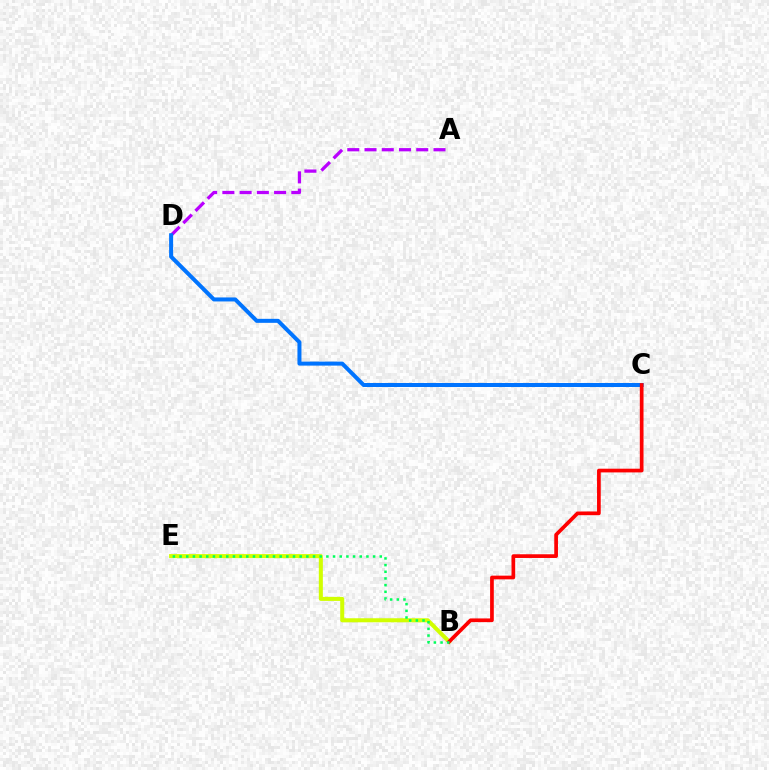{('A', 'D'): [{'color': '#b900ff', 'line_style': 'dashed', 'thickness': 2.34}], ('B', 'E'): [{'color': '#d1ff00', 'line_style': 'solid', 'thickness': 2.91}, {'color': '#00ff5c', 'line_style': 'dotted', 'thickness': 1.81}], ('C', 'D'): [{'color': '#0074ff', 'line_style': 'solid', 'thickness': 2.88}], ('B', 'C'): [{'color': '#ff0000', 'line_style': 'solid', 'thickness': 2.67}]}